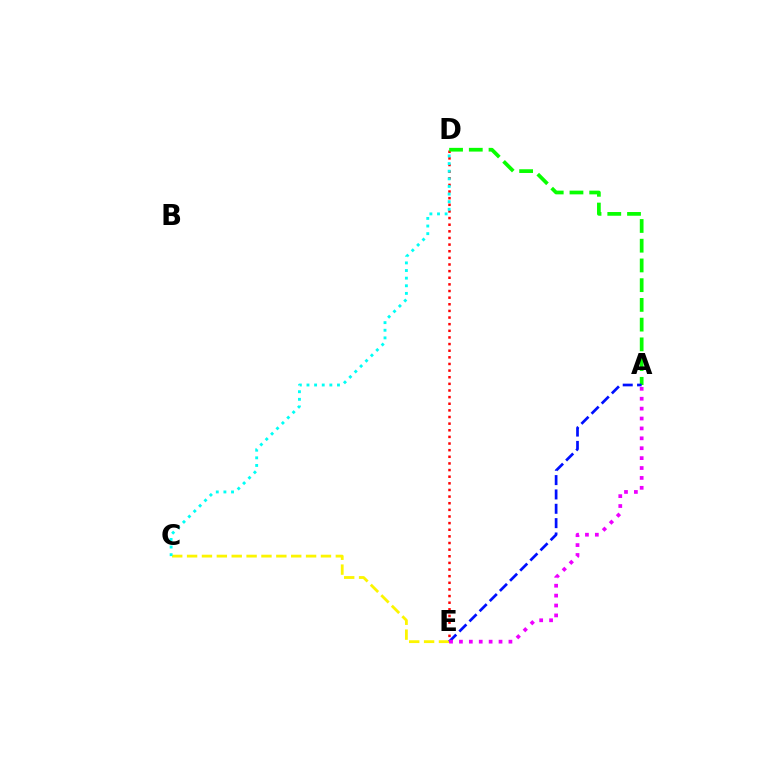{('D', 'E'): [{'color': '#ff0000', 'line_style': 'dotted', 'thickness': 1.8}], ('C', 'E'): [{'color': '#fcf500', 'line_style': 'dashed', 'thickness': 2.02}], ('A', 'D'): [{'color': '#08ff00', 'line_style': 'dashed', 'thickness': 2.68}], ('C', 'D'): [{'color': '#00fff6', 'line_style': 'dotted', 'thickness': 2.07}], ('A', 'E'): [{'color': '#0010ff', 'line_style': 'dashed', 'thickness': 1.95}, {'color': '#ee00ff', 'line_style': 'dotted', 'thickness': 2.69}]}